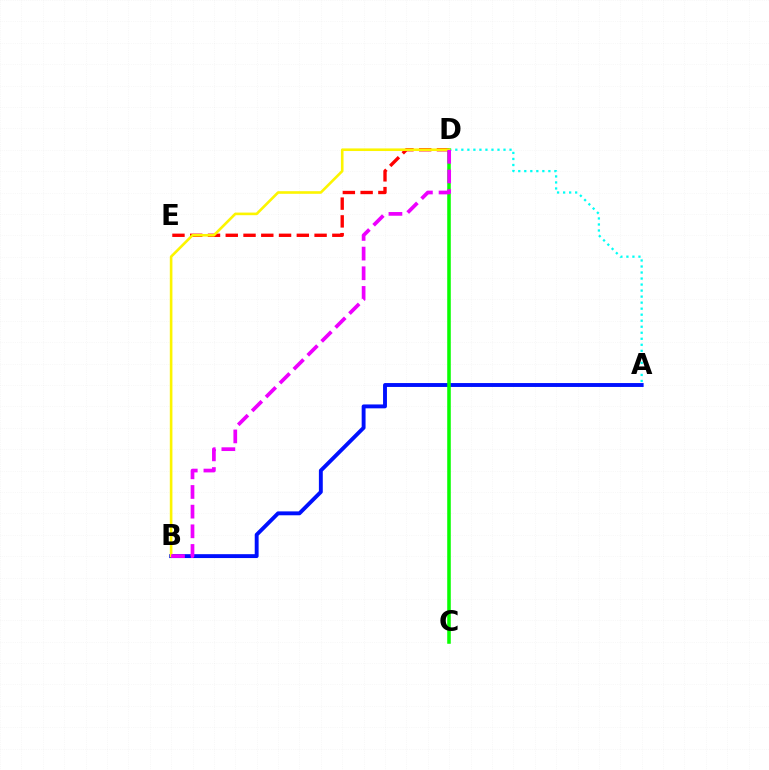{('A', 'D'): [{'color': '#00fff6', 'line_style': 'dotted', 'thickness': 1.64}], ('D', 'E'): [{'color': '#ff0000', 'line_style': 'dashed', 'thickness': 2.41}], ('A', 'B'): [{'color': '#0010ff', 'line_style': 'solid', 'thickness': 2.8}], ('C', 'D'): [{'color': '#08ff00', 'line_style': 'solid', 'thickness': 2.56}], ('B', 'D'): [{'color': '#fcf500', 'line_style': 'solid', 'thickness': 1.88}, {'color': '#ee00ff', 'line_style': 'dashed', 'thickness': 2.67}]}